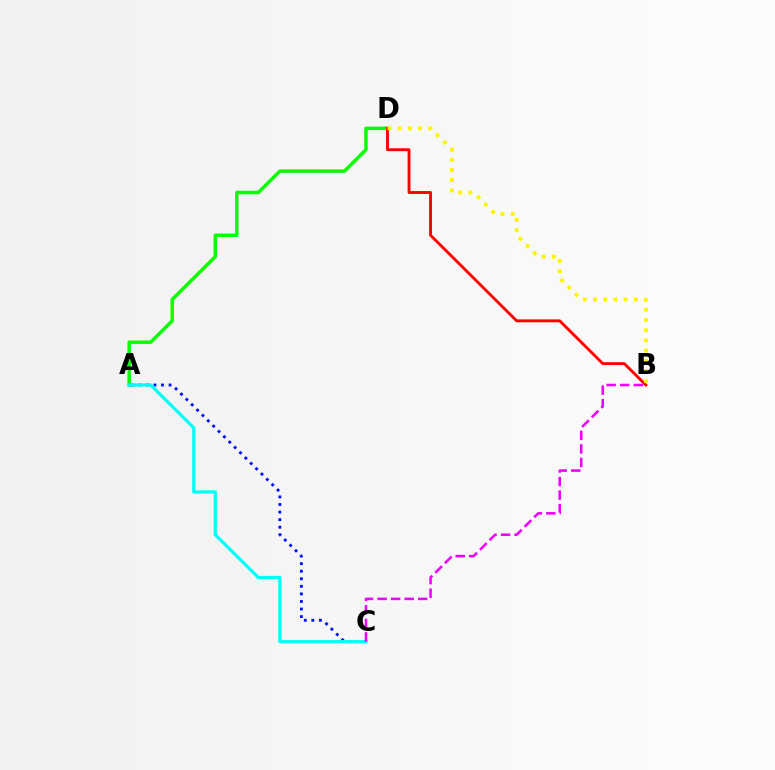{('A', 'C'): [{'color': '#0010ff', 'line_style': 'dotted', 'thickness': 2.06}, {'color': '#00fff6', 'line_style': 'solid', 'thickness': 2.31}], ('A', 'D'): [{'color': '#08ff00', 'line_style': 'solid', 'thickness': 2.49}], ('B', 'D'): [{'color': '#ff0000', 'line_style': 'solid', 'thickness': 2.07}, {'color': '#fcf500', 'line_style': 'dotted', 'thickness': 2.77}], ('B', 'C'): [{'color': '#ee00ff', 'line_style': 'dashed', 'thickness': 1.84}]}